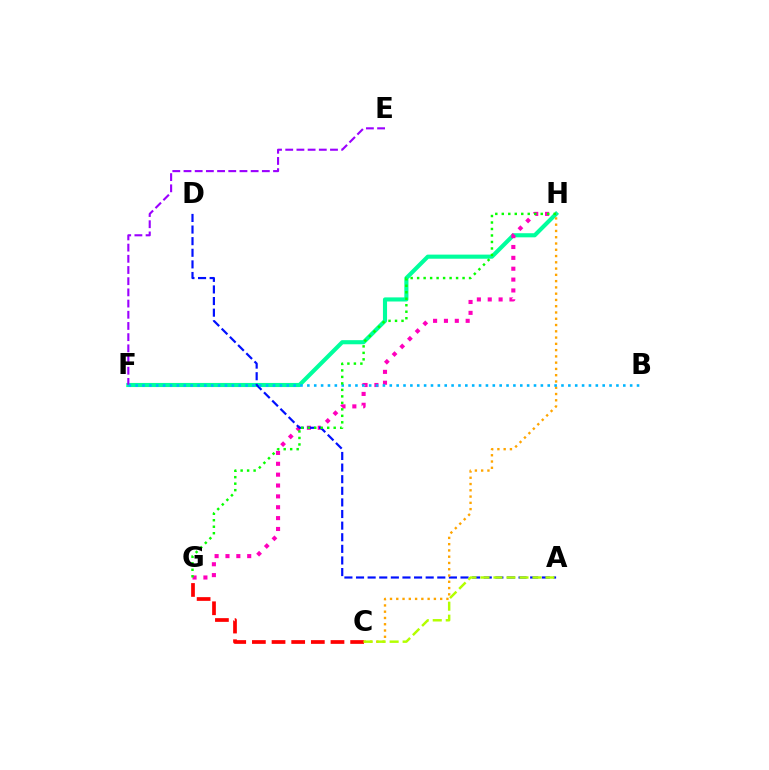{('C', 'G'): [{'color': '#ff0000', 'line_style': 'dashed', 'thickness': 2.67}], ('F', 'H'): [{'color': '#00ff9d', 'line_style': 'solid', 'thickness': 2.96}], ('G', 'H'): [{'color': '#ff00bd', 'line_style': 'dotted', 'thickness': 2.95}, {'color': '#08ff00', 'line_style': 'dotted', 'thickness': 1.76}], ('A', 'D'): [{'color': '#0010ff', 'line_style': 'dashed', 'thickness': 1.58}], ('C', 'H'): [{'color': '#ffa500', 'line_style': 'dotted', 'thickness': 1.7}], ('A', 'C'): [{'color': '#b3ff00', 'line_style': 'dashed', 'thickness': 1.77}], ('E', 'F'): [{'color': '#9b00ff', 'line_style': 'dashed', 'thickness': 1.52}], ('B', 'F'): [{'color': '#00b5ff', 'line_style': 'dotted', 'thickness': 1.87}]}